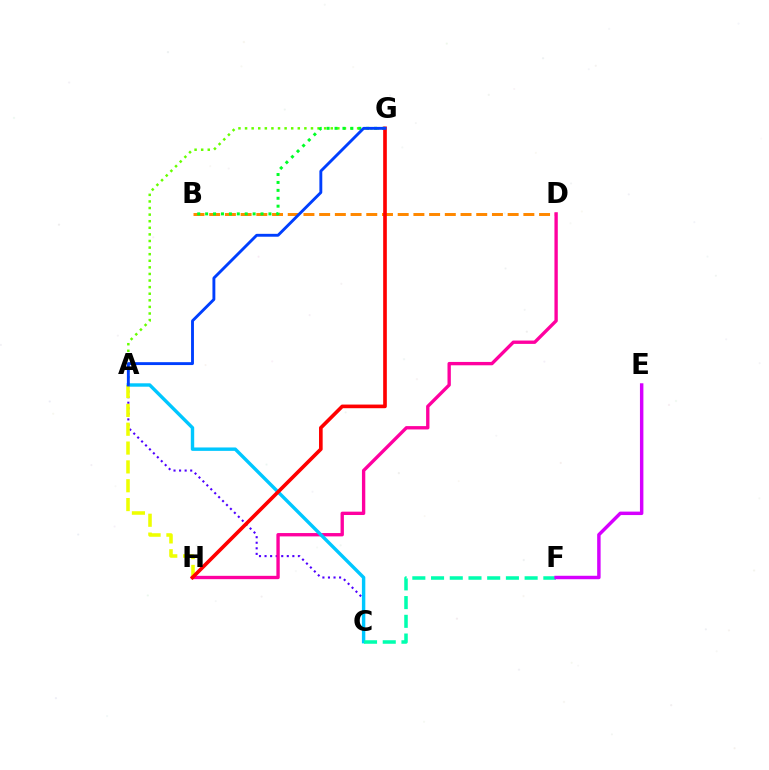{('A', 'G'): [{'color': '#66ff00', 'line_style': 'dotted', 'thickness': 1.79}, {'color': '#003fff', 'line_style': 'solid', 'thickness': 2.08}], ('A', 'C'): [{'color': '#4f00ff', 'line_style': 'dotted', 'thickness': 1.51}, {'color': '#00c7ff', 'line_style': 'solid', 'thickness': 2.45}], ('B', 'D'): [{'color': '#ff8800', 'line_style': 'dashed', 'thickness': 2.13}], ('D', 'H'): [{'color': '#ff00a0', 'line_style': 'solid', 'thickness': 2.41}], ('C', 'F'): [{'color': '#00ffaf', 'line_style': 'dashed', 'thickness': 2.54}], ('B', 'G'): [{'color': '#00ff27', 'line_style': 'dotted', 'thickness': 2.15}], ('A', 'H'): [{'color': '#eeff00', 'line_style': 'dashed', 'thickness': 2.56}], ('G', 'H'): [{'color': '#ff0000', 'line_style': 'solid', 'thickness': 2.63}], ('E', 'F'): [{'color': '#d600ff', 'line_style': 'solid', 'thickness': 2.48}]}